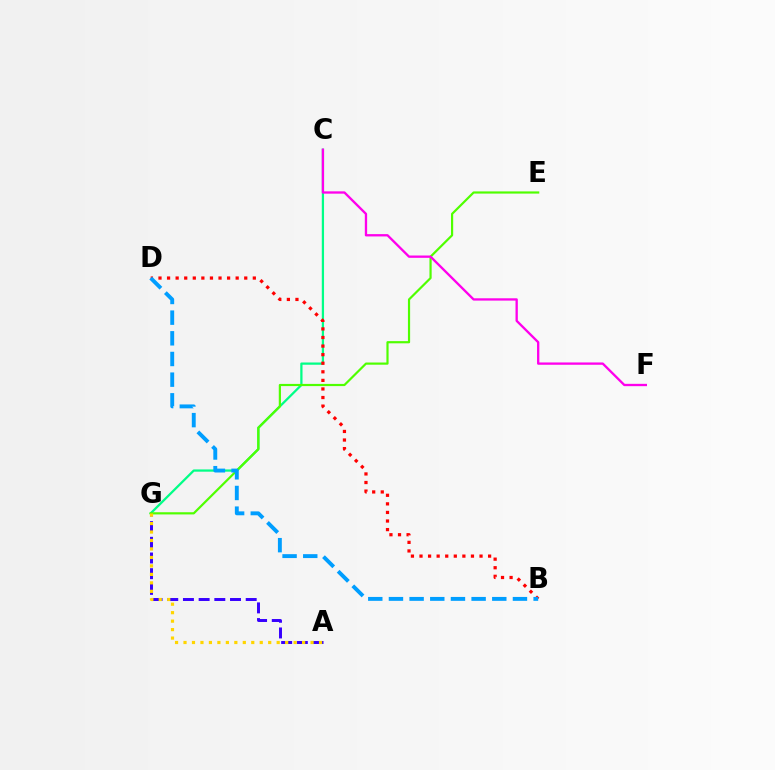{('C', 'G'): [{'color': '#00ff86', 'line_style': 'solid', 'thickness': 1.62}], ('B', 'D'): [{'color': '#ff0000', 'line_style': 'dotted', 'thickness': 2.33}, {'color': '#009eff', 'line_style': 'dashed', 'thickness': 2.81}], ('A', 'G'): [{'color': '#3700ff', 'line_style': 'dashed', 'thickness': 2.13}, {'color': '#ffd500', 'line_style': 'dotted', 'thickness': 2.3}], ('E', 'G'): [{'color': '#4fff00', 'line_style': 'solid', 'thickness': 1.58}], ('C', 'F'): [{'color': '#ff00ed', 'line_style': 'solid', 'thickness': 1.67}]}